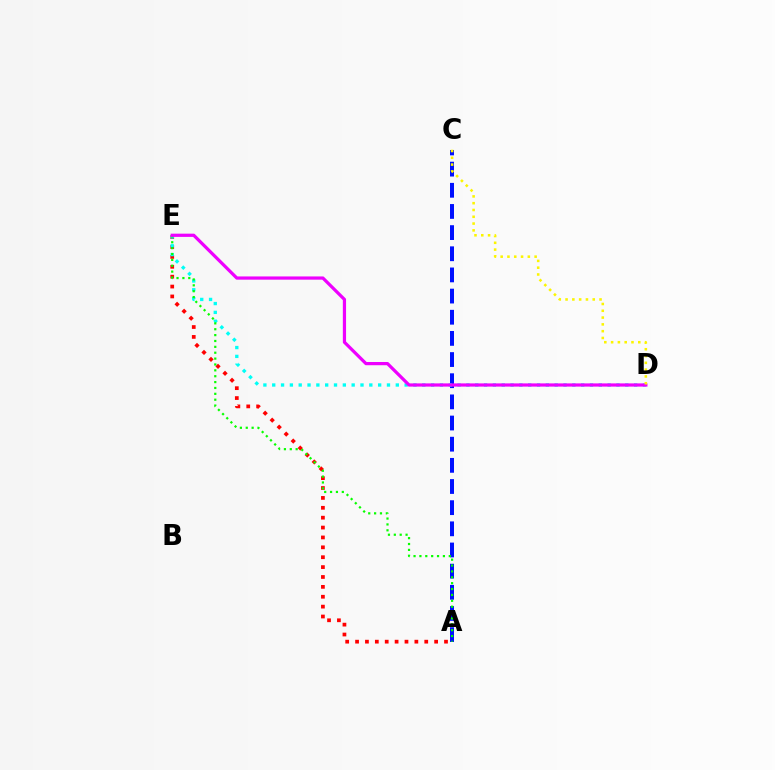{('A', 'C'): [{'color': '#0010ff', 'line_style': 'dashed', 'thickness': 2.87}], ('A', 'E'): [{'color': '#ff0000', 'line_style': 'dotted', 'thickness': 2.69}, {'color': '#08ff00', 'line_style': 'dotted', 'thickness': 1.6}], ('D', 'E'): [{'color': '#00fff6', 'line_style': 'dotted', 'thickness': 2.4}, {'color': '#ee00ff', 'line_style': 'solid', 'thickness': 2.32}], ('C', 'D'): [{'color': '#fcf500', 'line_style': 'dotted', 'thickness': 1.85}]}